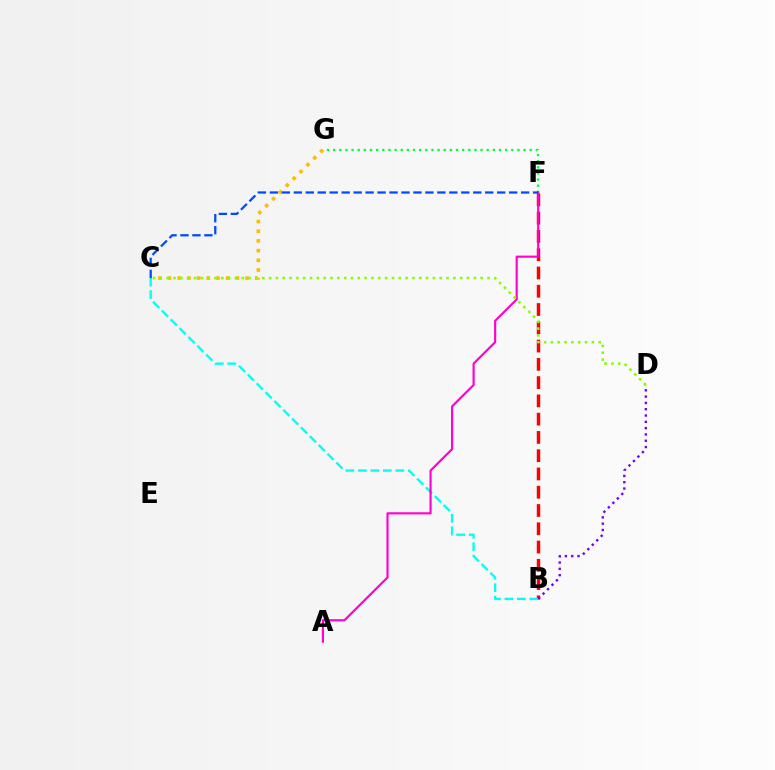{('F', 'G'): [{'color': '#00ff39', 'line_style': 'dotted', 'thickness': 1.67}], ('C', 'G'): [{'color': '#ffbd00', 'line_style': 'dotted', 'thickness': 2.63}], ('B', 'F'): [{'color': '#ff0000', 'line_style': 'dashed', 'thickness': 2.48}], ('B', 'C'): [{'color': '#00fff6', 'line_style': 'dashed', 'thickness': 1.7}], ('A', 'F'): [{'color': '#ff00cf', 'line_style': 'solid', 'thickness': 1.54}], ('C', 'D'): [{'color': '#84ff00', 'line_style': 'dotted', 'thickness': 1.85}], ('B', 'D'): [{'color': '#7200ff', 'line_style': 'dotted', 'thickness': 1.71}], ('C', 'F'): [{'color': '#004bff', 'line_style': 'dashed', 'thickness': 1.63}]}